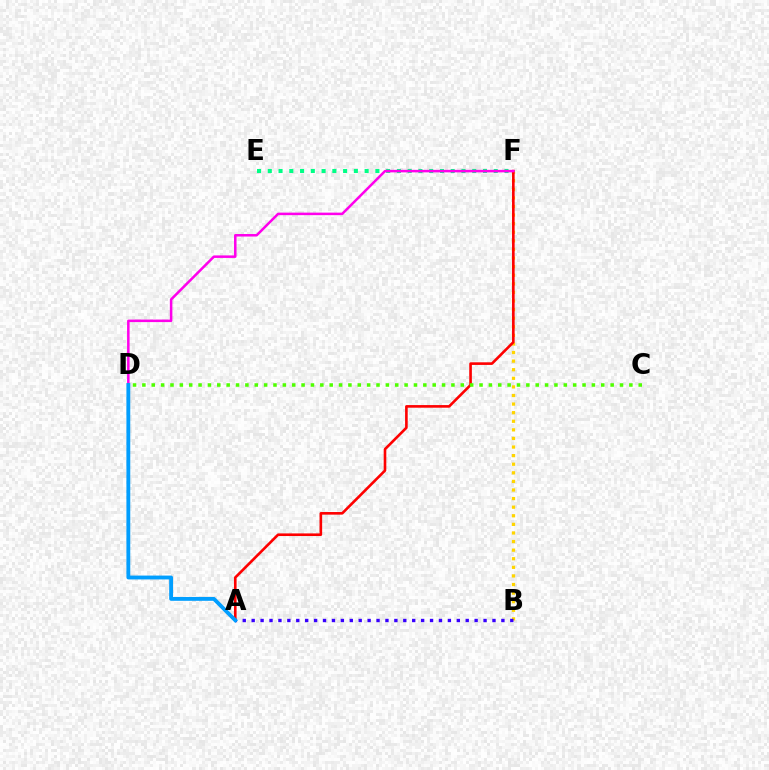{('E', 'F'): [{'color': '#00ff86', 'line_style': 'dotted', 'thickness': 2.92}], ('B', 'F'): [{'color': '#ffd500', 'line_style': 'dotted', 'thickness': 2.33}], ('A', 'F'): [{'color': '#ff0000', 'line_style': 'solid', 'thickness': 1.89}], ('D', 'F'): [{'color': '#ff00ed', 'line_style': 'solid', 'thickness': 1.81}], ('C', 'D'): [{'color': '#4fff00', 'line_style': 'dotted', 'thickness': 2.54}], ('A', 'B'): [{'color': '#3700ff', 'line_style': 'dotted', 'thickness': 2.42}], ('A', 'D'): [{'color': '#009eff', 'line_style': 'solid', 'thickness': 2.77}]}